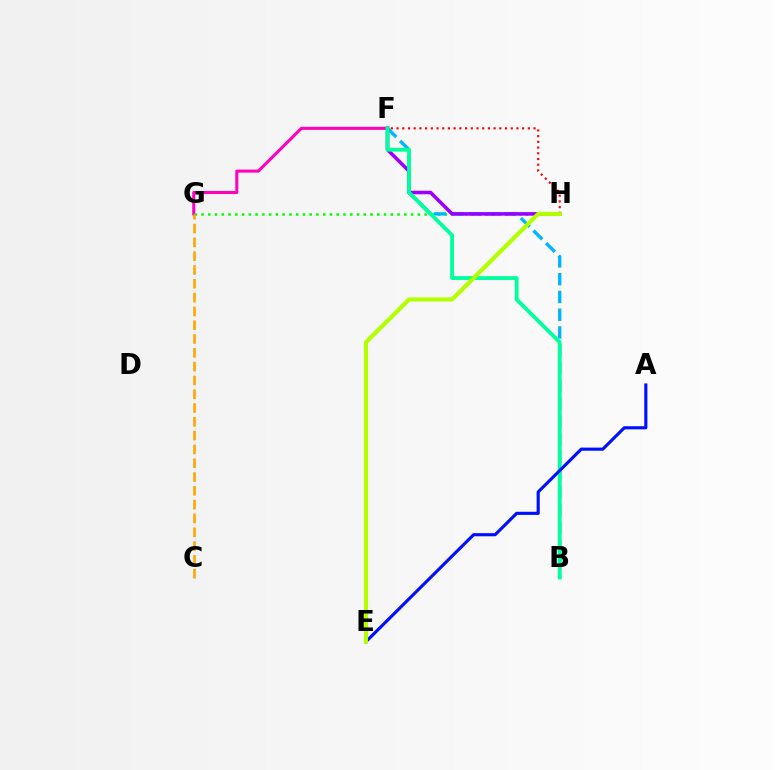{('F', 'G'): [{'color': '#ff00bd', 'line_style': 'solid', 'thickness': 2.2}], ('G', 'H'): [{'color': '#08ff00', 'line_style': 'dotted', 'thickness': 1.84}], ('B', 'F'): [{'color': '#00b5ff', 'line_style': 'dashed', 'thickness': 2.41}, {'color': '#00ff9d', 'line_style': 'solid', 'thickness': 2.75}], ('F', 'H'): [{'color': '#9b00ff', 'line_style': 'solid', 'thickness': 2.56}, {'color': '#ff0000', 'line_style': 'dotted', 'thickness': 1.55}], ('C', 'G'): [{'color': '#ffa500', 'line_style': 'dashed', 'thickness': 1.88}], ('A', 'E'): [{'color': '#0010ff', 'line_style': 'solid', 'thickness': 2.26}], ('E', 'H'): [{'color': '#b3ff00', 'line_style': 'solid', 'thickness': 2.98}]}